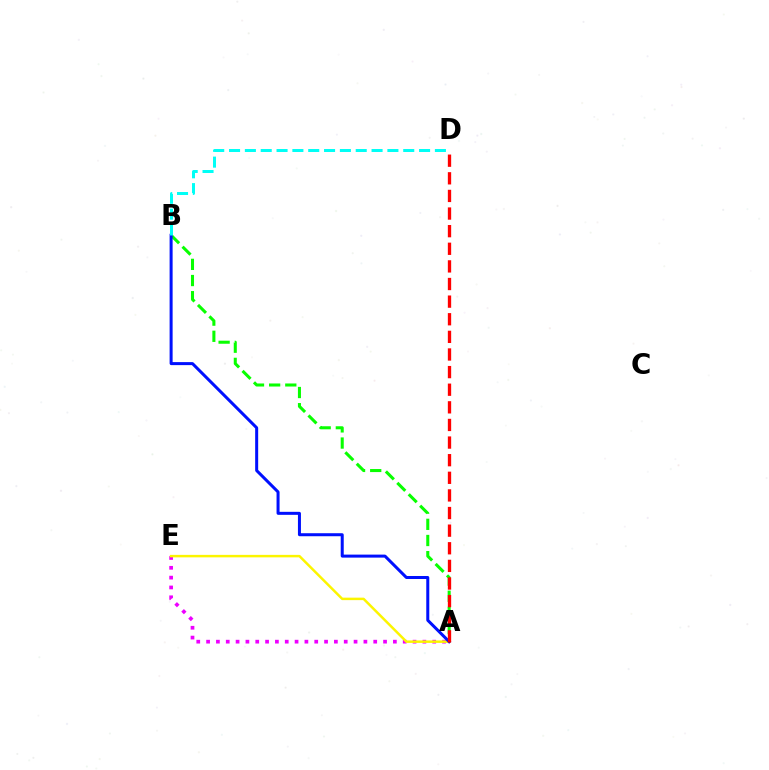{('A', 'E'): [{'color': '#ee00ff', 'line_style': 'dotted', 'thickness': 2.67}, {'color': '#fcf500', 'line_style': 'solid', 'thickness': 1.78}], ('A', 'B'): [{'color': '#08ff00', 'line_style': 'dashed', 'thickness': 2.19}, {'color': '#0010ff', 'line_style': 'solid', 'thickness': 2.17}], ('A', 'D'): [{'color': '#ff0000', 'line_style': 'dashed', 'thickness': 2.39}], ('B', 'D'): [{'color': '#00fff6', 'line_style': 'dashed', 'thickness': 2.15}]}